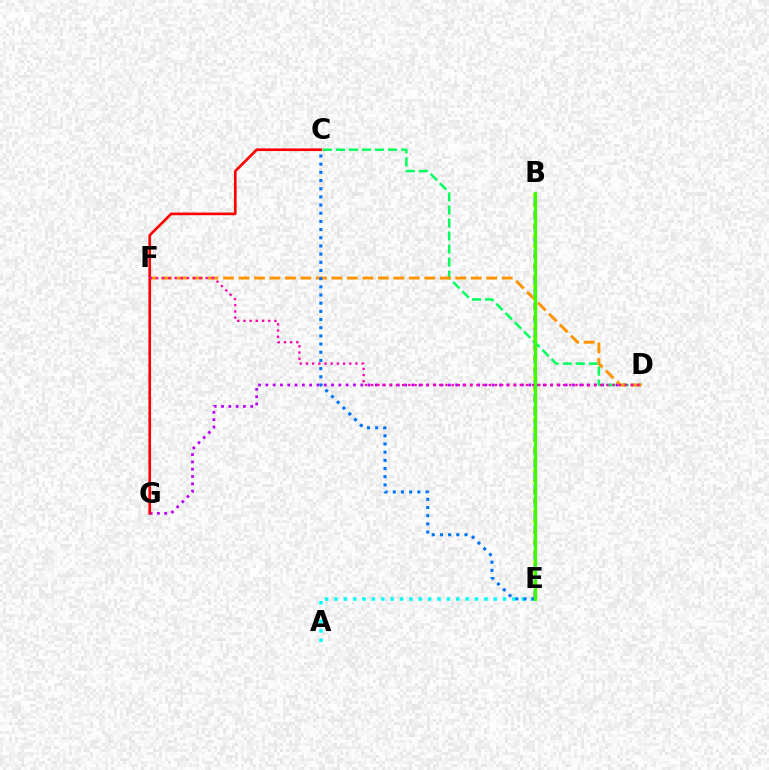{('D', 'G'): [{'color': '#b900ff', 'line_style': 'dotted', 'thickness': 1.98}], ('C', 'D'): [{'color': '#00ff5c', 'line_style': 'dashed', 'thickness': 1.77}], ('D', 'F'): [{'color': '#ff9400', 'line_style': 'dashed', 'thickness': 2.1}, {'color': '#ff00ac', 'line_style': 'dotted', 'thickness': 1.68}], ('C', 'G'): [{'color': '#ff0000', 'line_style': 'solid', 'thickness': 1.91}], ('B', 'E'): [{'color': '#d1ff00', 'line_style': 'dotted', 'thickness': 2.78}, {'color': '#2500ff', 'line_style': 'dashed', 'thickness': 1.78}, {'color': '#3dff00', 'line_style': 'solid', 'thickness': 2.39}], ('A', 'E'): [{'color': '#00fff6', 'line_style': 'dotted', 'thickness': 2.55}], ('C', 'E'): [{'color': '#0074ff', 'line_style': 'dotted', 'thickness': 2.22}]}